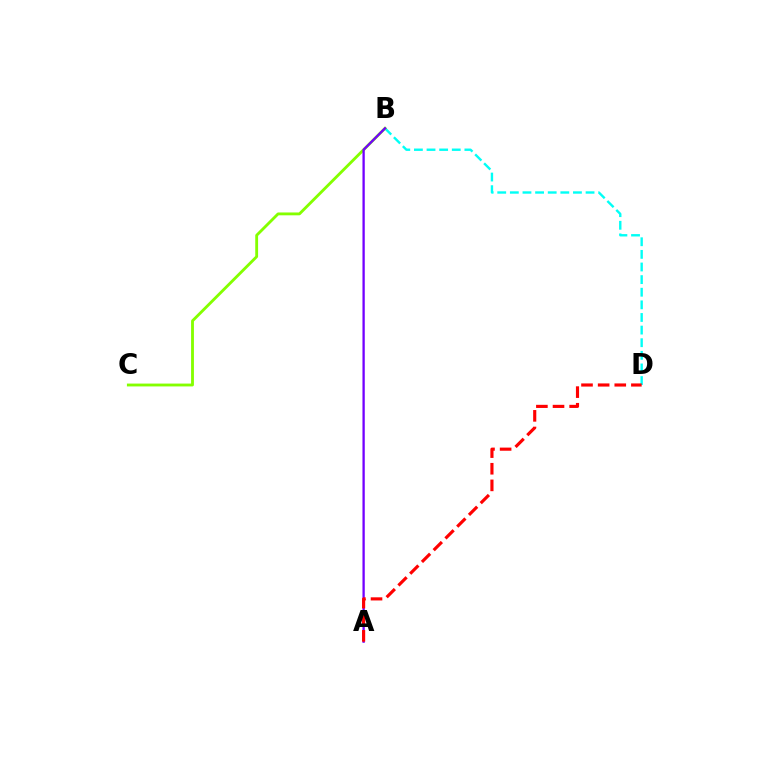{('B', 'D'): [{'color': '#00fff6', 'line_style': 'dashed', 'thickness': 1.71}], ('B', 'C'): [{'color': '#84ff00', 'line_style': 'solid', 'thickness': 2.05}], ('A', 'B'): [{'color': '#7200ff', 'line_style': 'solid', 'thickness': 1.66}], ('A', 'D'): [{'color': '#ff0000', 'line_style': 'dashed', 'thickness': 2.26}]}